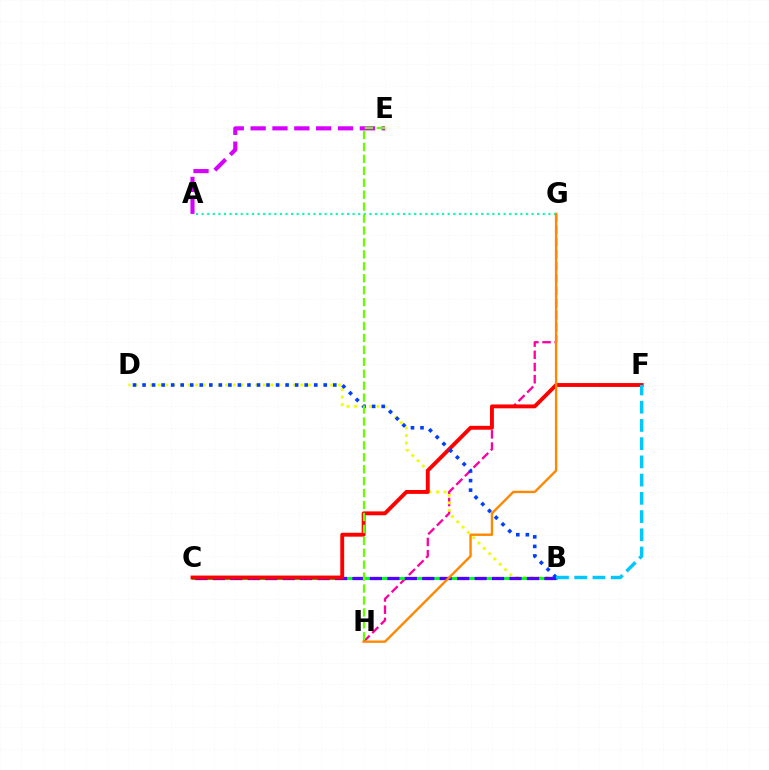{('G', 'H'): [{'color': '#ff00a0', 'line_style': 'dashed', 'thickness': 1.66}, {'color': '#ff8800', 'line_style': 'solid', 'thickness': 1.72}], ('B', 'D'): [{'color': '#eeff00', 'line_style': 'dotted', 'thickness': 2.04}, {'color': '#003fff', 'line_style': 'dotted', 'thickness': 2.59}], ('B', 'C'): [{'color': '#00ff27', 'line_style': 'solid', 'thickness': 2.14}, {'color': '#4f00ff', 'line_style': 'dashed', 'thickness': 2.37}], ('A', 'G'): [{'color': '#00ffaf', 'line_style': 'dotted', 'thickness': 1.52}], ('C', 'F'): [{'color': '#ff0000', 'line_style': 'solid', 'thickness': 2.79}], ('A', 'E'): [{'color': '#d600ff', 'line_style': 'dashed', 'thickness': 2.97}], ('E', 'H'): [{'color': '#66ff00', 'line_style': 'dashed', 'thickness': 1.62}], ('B', 'F'): [{'color': '#00c7ff', 'line_style': 'dashed', 'thickness': 2.48}]}